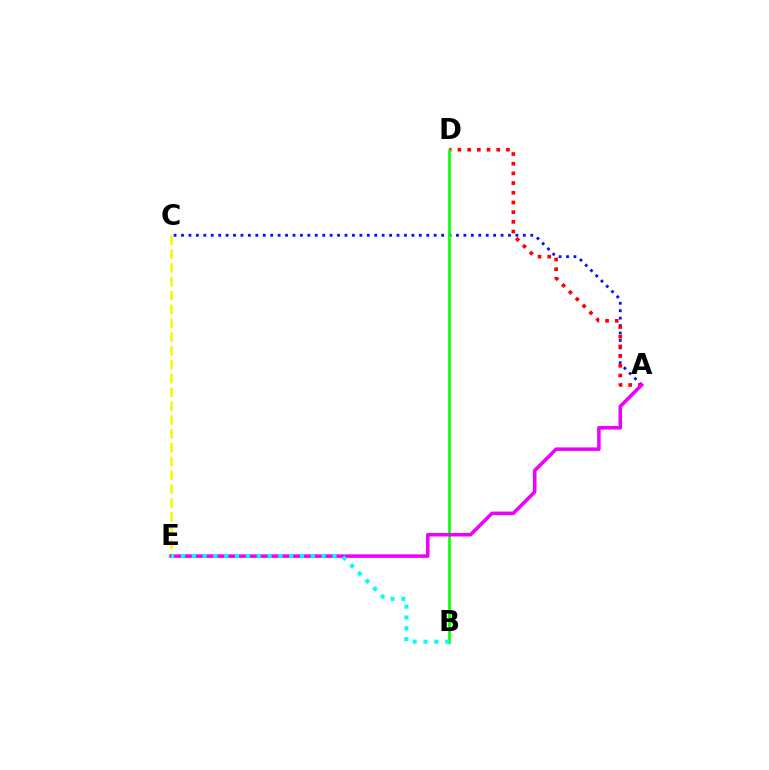{('A', 'C'): [{'color': '#0010ff', 'line_style': 'dotted', 'thickness': 2.02}], ('C', 'E'): [{'color': '#fcf500', 'line_style': 'dashed', 'thickness': 1.88}], ('A', 'D'): [{'color': '#ff0000', 'line_style': 'dotted', 'thickness': 2.63}], ('B', 'D'): [{'color': '#08ff00', 'line_style': 'solid', 'thickness': 1.92}], ('A', 'E'): [{'color': '#ee00ff', 'line_style': 'solid', 'thickness': 2.54}], ('B', 'E'): [{'color': '#00fff6', 'line_style': 'dotted', 'thickness': 2.94}]}